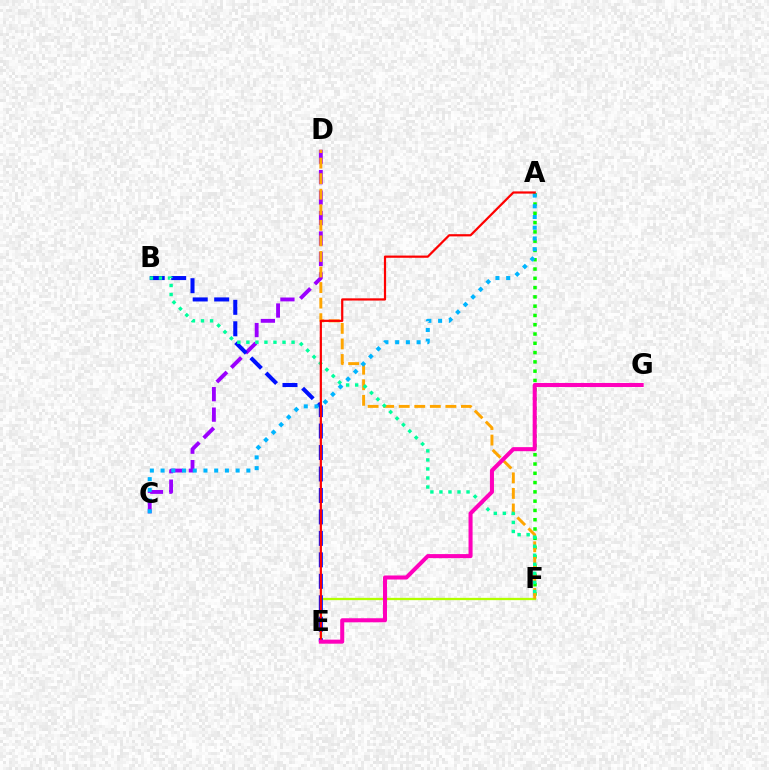{('A', 'F'): [{'color': '#08ff00', 'line_style': 'dotted', 'thickness': 2.52}], ('C', 'D'): [{'color': '#9b00ff', 'line_style': 'dashed', 'thickness': 2.78}], ('E', 'F'): [{'color': '#b3ff00', 'line_style': 'solid', 'thickness': 1.65}], ('B', 'E'): [{'color': '#0010ff', 'line_style': 'dashed', 'thickness': 2.92}], ('D', 'F'): [{'color': '#ffa500', 'line_style': 'dashed', 'thickness': 2.11}], ('B', 'F'): [{'color': '#00ff9d', 'line_style': 'dotted', 'thickness': 2.46}], ('A', 'C'): [{'color': '#00b5ff', 'line_style': 'dotted', 'thickness': 2.91}], ('A', 'E'): [{'color': '#ff0000', 'line_style': 'solid', 'thickness': 1.59}], ('E', 'G'): [{'color': '#ff00bd', 'line_style': 'solid', 'thickness': 2.91}]}